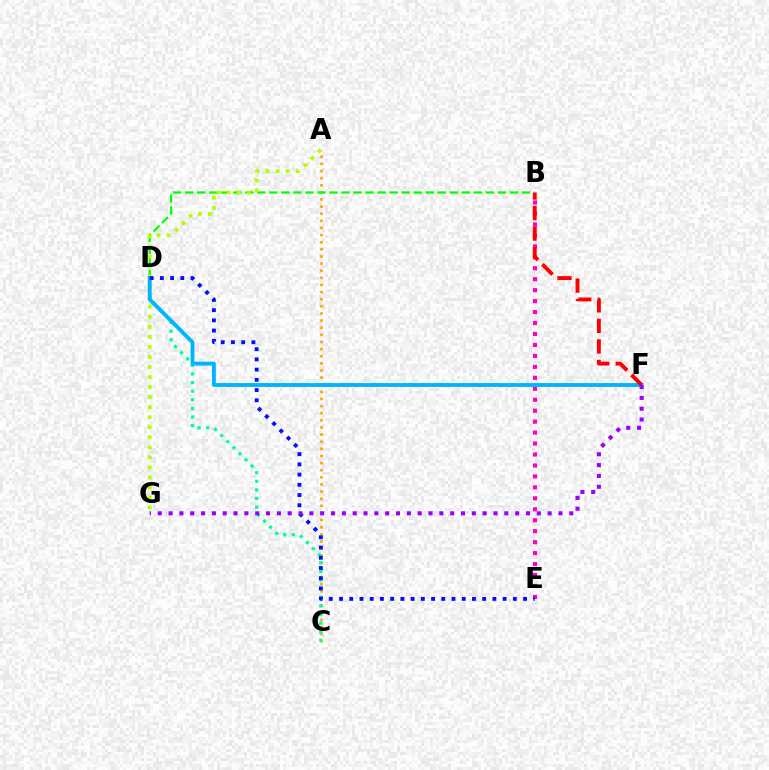{('A', 'C'): [{'color': '#ffa500', 'line_style': 'dotted', 'thickness': 1.94}], ('C', 'D'): [{'color': '#00ff9d', 'line_style': 'dotted', 'thickness': 2.34}], ('B', 'D'): [{'color': '#08ff00', 'line_style': 'dashed', 'thickness': 1.63}], ('A', 'G'): [{'color': '#b3ff00', 'line_style': 'dotted', 'thickness': 2.73}], ('B', 'E'): [{'color': '#ff00bd', 'line_style': 'dotted', 'thickness': 2.98}], ('D', 'F'): [{'color': '#00b5ff', 'line_style': 'solid', 'thickness': 2.79}], ('B', 'F'): [{'color': '#ff0000', 'line_style': 'dashed', 'thickness': 2.79}], ('D', 'E'): [{'color': '#0010ff', 'line_style': 'dotted', 'thickness': 2.78}], ('F', 'G'): [{'color': '#9b00ff', 'line_style': 'dotted', 'thickness': 2.94}]}